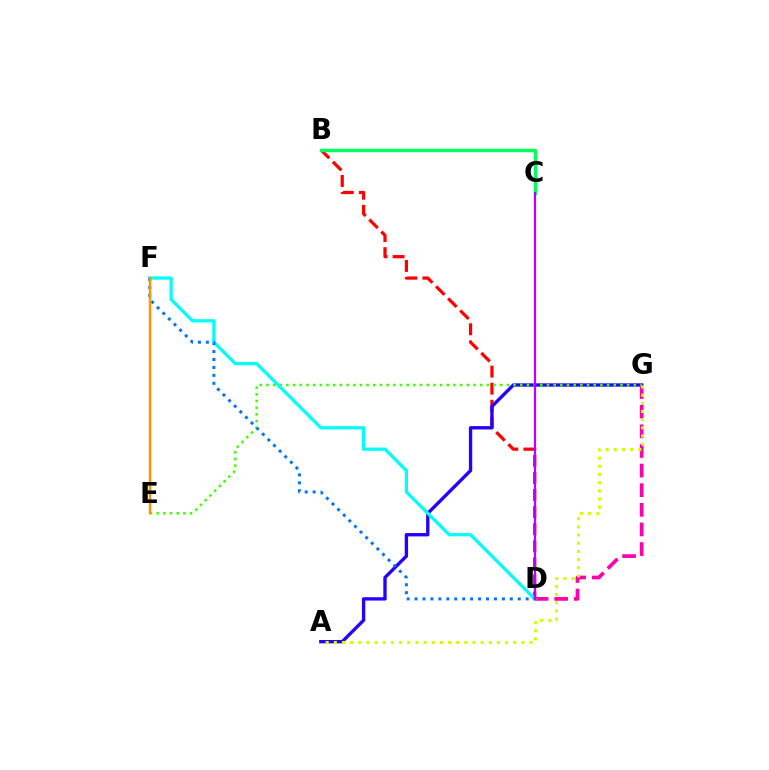{('B', 'D'): [{'color': '#ff0000', 'line_style': 'dashed', 'thickness': 2.32}], ('A', 'G'): [{'color': '#2500ff', 'line_style': 'solid', 'thickness': 2.41}, {'color': '#d1ff00', 'line_style': 'dotted', 'thickness': 2.22}], ('D', 'G'): [{'color': '#ff00ac', 'line_style': 'dashed', 'thickness': 2.67}], ('E', 'G'): [{'color': '#3dff00', 'line_style': 'dotted', 'thickness': 1.82}], ('D', 'F'): [{'color': '#00fff6', 'line_style': 'solid', 'thickness': 2.34}, {'color': '#0074ff', 'line_style': 'dotted', 'thickness': 2.16}], ('E', 'F'): [{'color': '#ff9400', 'line_style': 'solid', 'thickness': 1.77}], ('B', 'C'): [{'color': '#00ff5c', 'line_style': 'solid', 'thickness': 2.46}], ('C', 'D'): [{'color': '#b900ff', 'line_style': 'solid', 'thickness': 1.61}]}